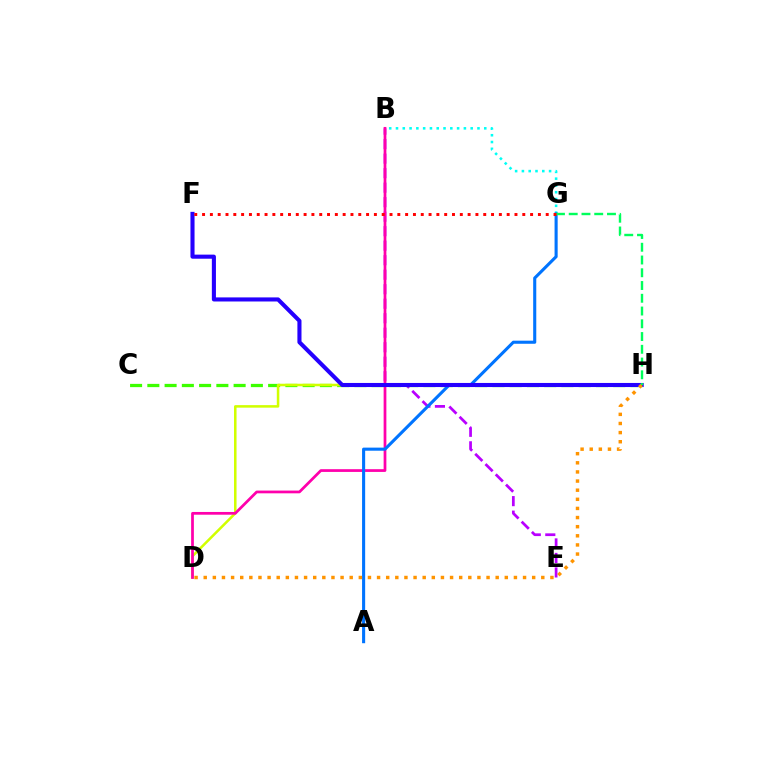{('B', 'E'): [{'color': '#b900ff', 'line_style': 'dashed', 'thickness': 1.97}], ('C', 'H'): [{'color': '#3dff00', 'line_style': 'dashed', 'thickness': 2.34}], ('D', 'H'): [{'color': '#d1ff00', 'line_style': 'solid', 'thickness': 1.82}, {'color': '#ff9400', 'line_style': 'dotted', 'thickness': 2.48}], ('B', 'G'): [{'color': '#00fff6', 'line_style': 'dotted', 'thickness': 1.84}], ('B', 'D'): [{'color': '#ff00ac', 'line_style': 'solid', 'thickness': 1.97}], ('A', 'G'): [{'color': '#0074ff', 'line_style': 'solid', 'thickness': 2.23}], ('F', 'H'): [{'color': '#2500ff', 'line_style': 'solid', 'thickness': 2.94}], ('G', 'H'): [{'color': '#00ff5c', 'line_style': 'dashed', 'thickness': 1.73}], ('F', 'G'): [{'color': '#ff0000', 'line_style': 'dotted', 'thickness': 2.12}]}